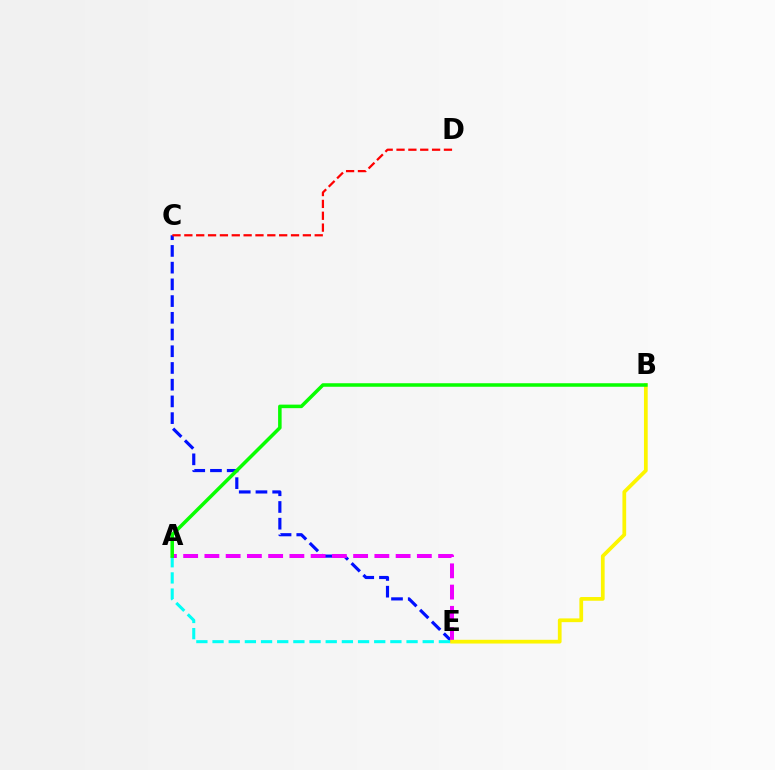{('C', 'E'): [{'color': '#0010ff', 'line_style': 'dashed', 'thickness': 2.27}], ('A', 'E'): [{'color': '#00fff6', 'line_style': 'dashed', 'thickness': 2.2}, {'color': '#ee00ff', 'line_style': 'dashed', 'thickness': 2.89}], ('B', 'E'): [{'color': '#fcf500', 'line_style': 'solid', 'thickness': 2.69}], ('A', 'B'): [{'color': '#08ff00', 'line_style': 'solid', 'thickness': 2.54}], ('C', 'D'): [{'color': '#ff0000', 'line_style': 'dashed', 'thickness': 1.61}]}